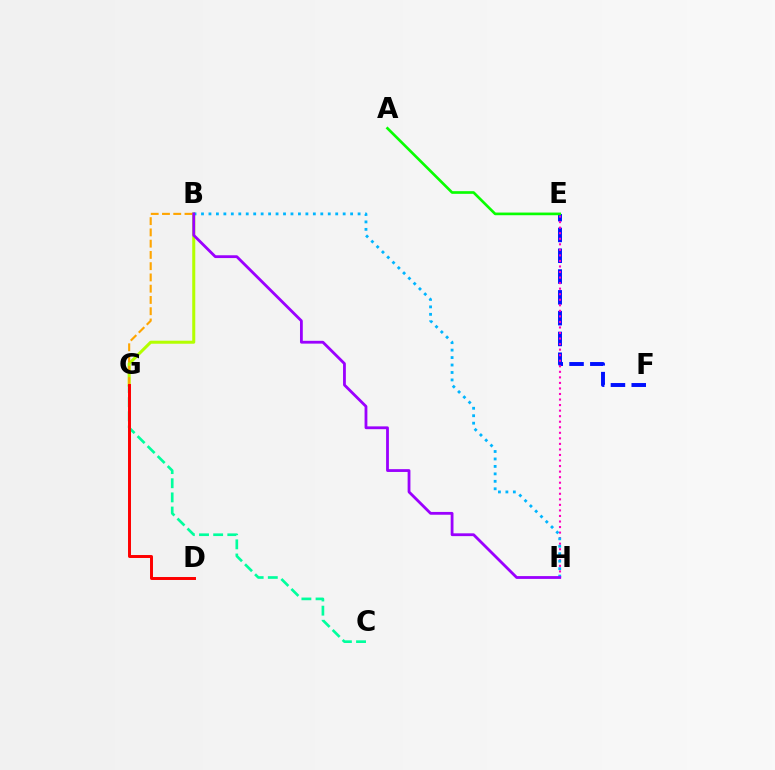{('B', 'G'): [{'color': '#b3ff00', 'line_style': 'solid', 'thickness': 2.18}, {'color': '#ffa500', 'line_style': 'dashed', 'thickness': 1.53}], ('E', 'F'): [{'color': '#0010ff', 'line_style': 'dashed', 'thickness': 2.83}], ('E', 'H'): [{'color': '#ff00bd', 'line_style': 'dotted', 'thickness': 1.51}], ('A', 'E'): [{'color': '#08ff00', 'line_style': 'solid', 'thickness': 1.91}], ('C', 'G'): [{'color': '#00ff9d', 'line_style': 'dashed', 'thickness': 1.92}], ('B', 'H'): [{'color': '#00b5ff', 'line_style': 'dotted', 'thickness': 2.03}, {'color': '#9b00ff', 'line_style': 'solid', 'thickness': 2.02}], ('D', 'G'): [{'color': '#ff0000', 'line_style': 'solid', 'thickness': 2.13}]}